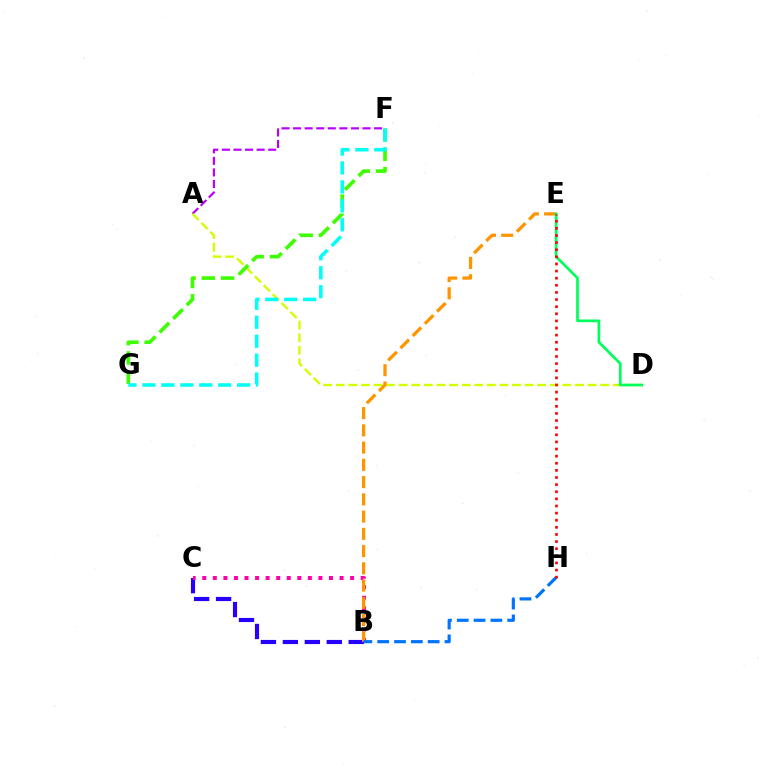{('B', 'C'): [{'color': '#2500ff', 'line_style': 'dashed', 'thickness': 2.98}, {'color': '#ff00ac', 'line_style': 'dotted', 'thickness': 2.87}], ('A', 'F'): [{'color': '#b900ff', 'line_style': 'dashed', 'thickness': 1.57}], ('A', 'D'): [{'color': '#d1ff00', 'line_style': 'dashed', 'thickness': 1.71}], ('B', 'E'): [{'color': '#ff9400', 'line_style': 'dashed', 'thickness': 2.34}], ('B', 'H'): [{'color': '#0074ff', 'line_style': 'dashed', 'thickness': 2.29}], ('F', 'G'): [{'color': '#3dff00', 'line_style': 'dashed', 'thickness': 2.62}, {'color': '#00fff6', 'line_style': 'dashed', 'thickness': 2.57}], ('D', 'E'): [{'color': '#00ff5c', 'line_style': 'solid', 'thickness': 1.95}], ('E', 'H'): [{'color': '#ff0000', 'line_style': 'dotted', 'thickness': 1.93}]}